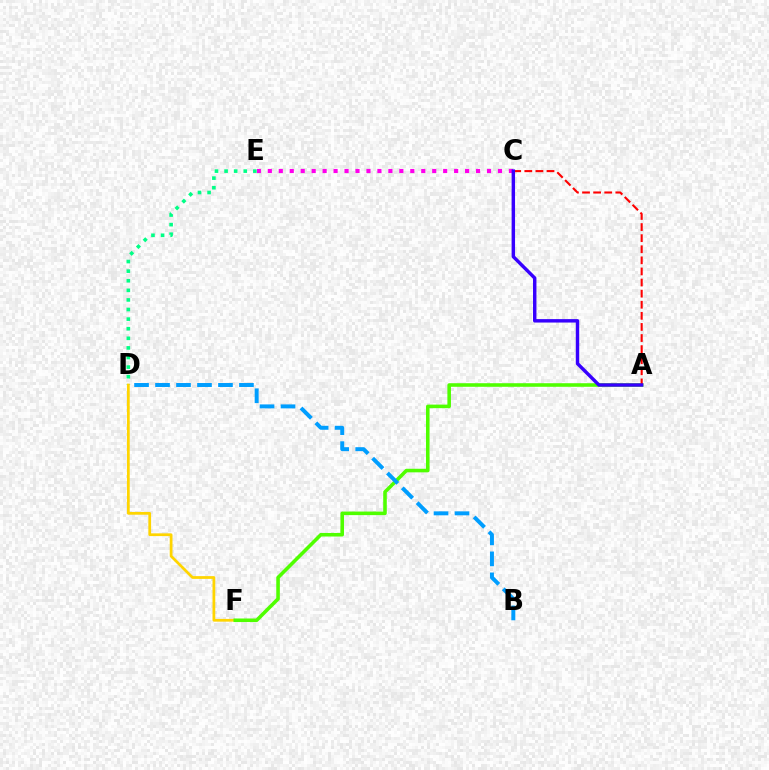{('C', 'E'): [{'color': '#ff00ed', 'line_style': 'dotted', 'thickness': 2.98}], ('D', 'E'): [{'color': '#00ff86', 'line_style': 'dotted', 'thickness': 2.61}], ('D', 'F'): [{'color': '#ffd500', 'line_style': 'solid', 'thickness': 1.98}], ('A', 'F'): [{'color': '#4fff00', 'line_style': 'solid', 'thickness': 2.57}], ('A', 'C'): [{'color': '#ff0000', 'line_style': 'dashed', 'thickness': 1.51}, {'color': '#3700ff', 'line_style': 'solid', 'thickness': 2.47}], ('B', 'D'): [{'color': '#009eff', 'line_style': 'dashed', 'thickness': 2.85}]}